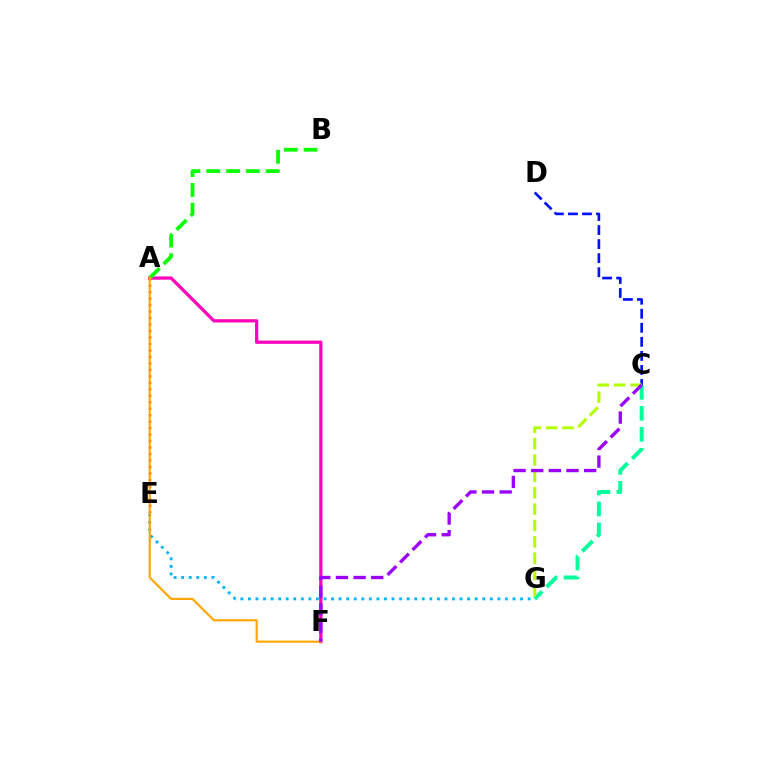{('E', 'G'): [{'color': '#00b5ff', 'line_style': 'dotted', 'thickness': 2.05}], ('A', 'F'): [{'color': '#ff00bd', 'line_style': 'solid', 'thickness': 2.33}, {'color': '#ffa500', 'line_style': 'solid', 'thickness': 1.53}], ('A', 'E'): [{'color': '#ff0000', 'line_style': 'dotted', 'thickness': 1.76}], ('C', 'G'): [{'color': '#00ff9d', 'line_style': 'dashed', 'thickness': 2.85}, {'color': '#b3ff00', 'line_style': 'dashed', 'thickness': 2.22}], ('C', 'D'): [{'color': '#0010ff', 'line_style': 'dashed', 'thickness': 1.91}], ('A', 'B'): [{'color': '#08ff00', 'line_style': 'dashed', 'thickness': 2.69}], ('C', 'F'): [{'color': '#9b00ff', 'line_style': 'dashed', 'thickness': 2.4}]}